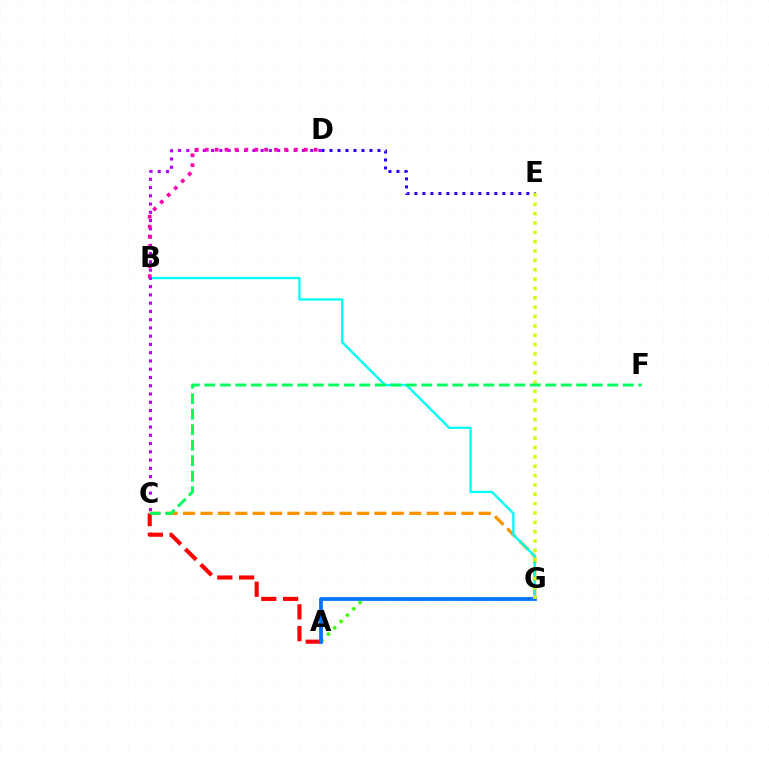{('C', 'G'): [{'color': '#ff9400', 'line_style': 'dashed', 'thickness': 2.36}], ('B', 'G'): [{'color': '#00fff6', 'line_style': 'solid', 'thickness': 1.66}], ('C', 'D'): [{'color': '#b900ff', 'line_style': 'dotted', 'thickness': 2.24}], ('D', 'E'): [{'color': '#2500ff', 'line_style': 'dotted', 'thickness': 2.17}], ('A', 'G'): [{'color': '#3dff00', 'line_style': 'dotted', 'thickness': 2.43}, {'color': '#0074ff', 'line_style': 'solid', 'thickness': 2.72}], ('A', 'C'): [{'color': '#ff0000', 'line_style': 'dashed', 'thickness': 2.96}], ('B', 'D'): [{'color': '#ff00ac', 'line_style': 'dotted', 'thickness': 2.69}], ('E', 'G'): [{'color': '#d1ff00', 'line_style': 'dotted', 'thickness': 2.54}], ('C', 'F'): [{'color': '#00ff5c', 'line_style': 'dashed', 'thickness': 2.11}]}